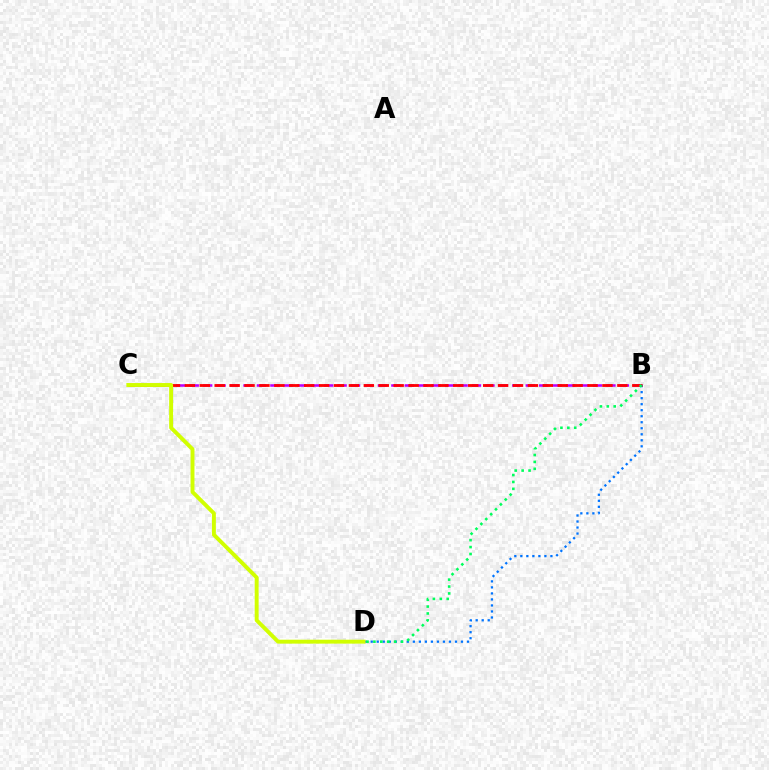{('B', 'C'): [{'color': '#b900ff', 'line_style': 'dashed', 'thickness': 1.83}, {'color': '#ff0000', 'line_style': 'dashed', 'thickness': 2.03}], ('B', 'D'): [{'color': '#0074ff', 'line_style': 'dotted', 'thickness': 1.63}, {'color': '#00ff5c', 'line_style': 'dotted', 'thickness': 1.88}], ('C', 'D'): [{'color': '#d1ff00', 'line_style': 'solid', 'thickness': 2.83}]}